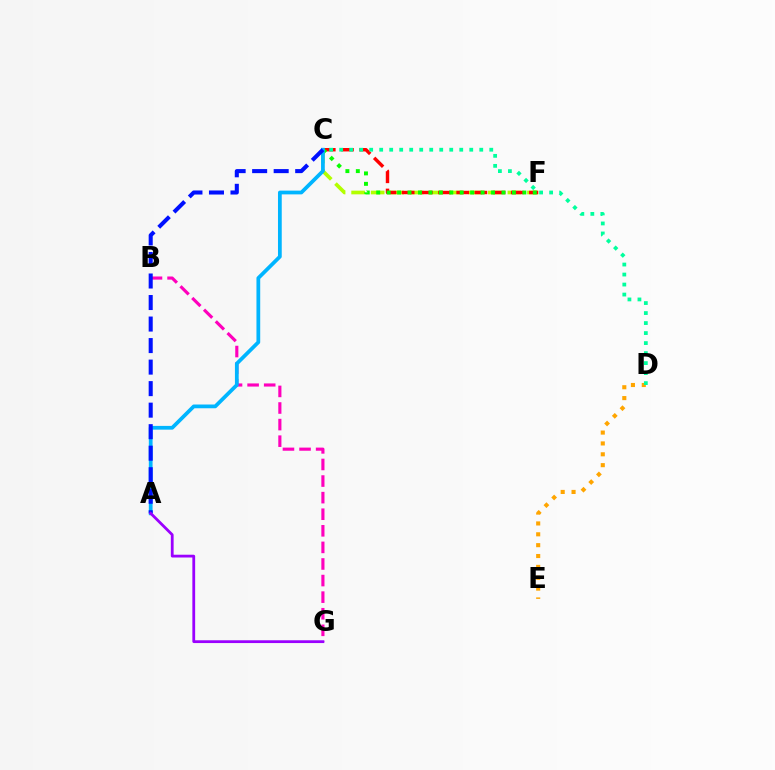{('C', 'F'): [{'color': '#b3ff00', 'line_style': 'dashed', 'thickness': 2.65}, {'color': '#ff0000', 'line_style': 'dashed', 'thickness': 2.47}, {'color': '#08ff00', 'line_style': 'dotted', 'thickness': 2.84}], ('B', 'G'): [{'color': '#ff00bd', 'line_style': 'dashed', 'thickness': 2.25}], ('D', 'E'): [{'color': '#ffa500', 'line_style': 'dotted', 'thickness': 2.95}], ('C', 'D'): [{'color': '#00ff9d', 'line_style': 'dotted', 'thickness': 2.72}], ('A', 'C'): [{'color': '#00b5ff', 'line_style': 'solid', 'thickness': 2.7}, {'color': '#0010ff', 'line_style': 'dashed', 'thickness': 2.92}], ('A', 'G'): [{'color': '#9b00ff', 'line_style': 'solid', 'thickness': 2.01}]}